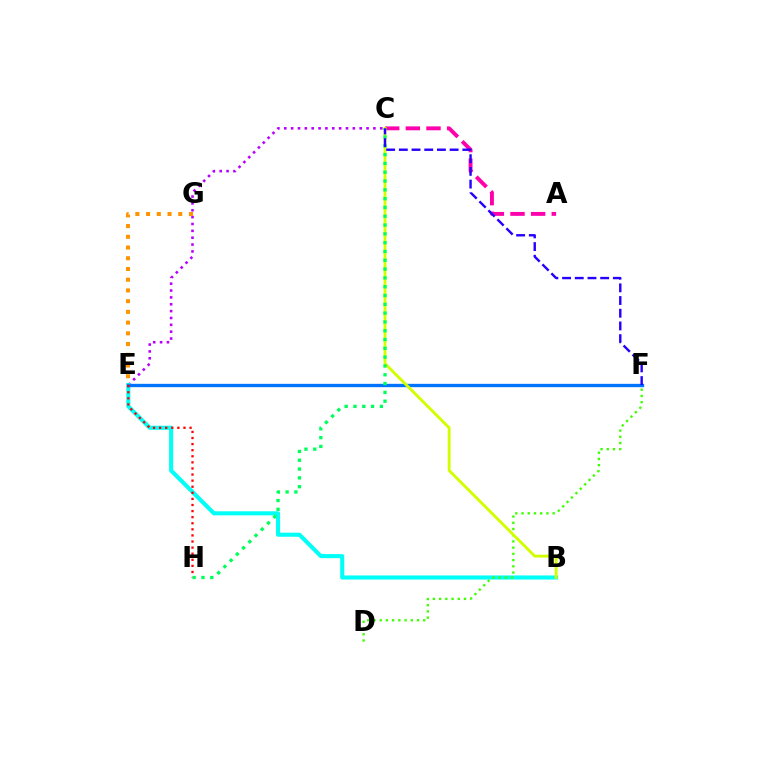{('C', 'E'): [{'color': '#b900ff', 'line_style': 'dotted', 'thickness': 1.86}], ('A', 'C'): [{'color': '#ff00ac', 'line_style': 'dashed', 'thickness': 2.8}], ('B', 'E'): [{'color': '#00fff6', 'line_style': 'solid', 'thickness': 2.94}], ('D', 'F'): [{'color': '#3dff00', 'line_style': 'dotted', 'thickness': 1.69}], ('E', 'F'): [{'color': '#0074ff', 'line_style': 'solid', 'thickness': 2.4}], ('B', 'C'): [{'color': '#d1ff00', 'line_style': 'solid', 'thickness': 2.07}], ('E', 'H'): [{'color': '#ff0000', 'line_style': 'dotted', 'thickness': 1.65}], ('E', 'G'): [{'color': '#ff9400', 'line_style': 'dotted', 'thickness': 2.91}], ('C', 'H'): [{'color': '#00ff5c', 'line_style': 'dotted', 'thickness': 2.39}], ('C', 'F'): [{'color': '#2500ff', 'line_style': 'dashed', 'thickness': 1.73}]}